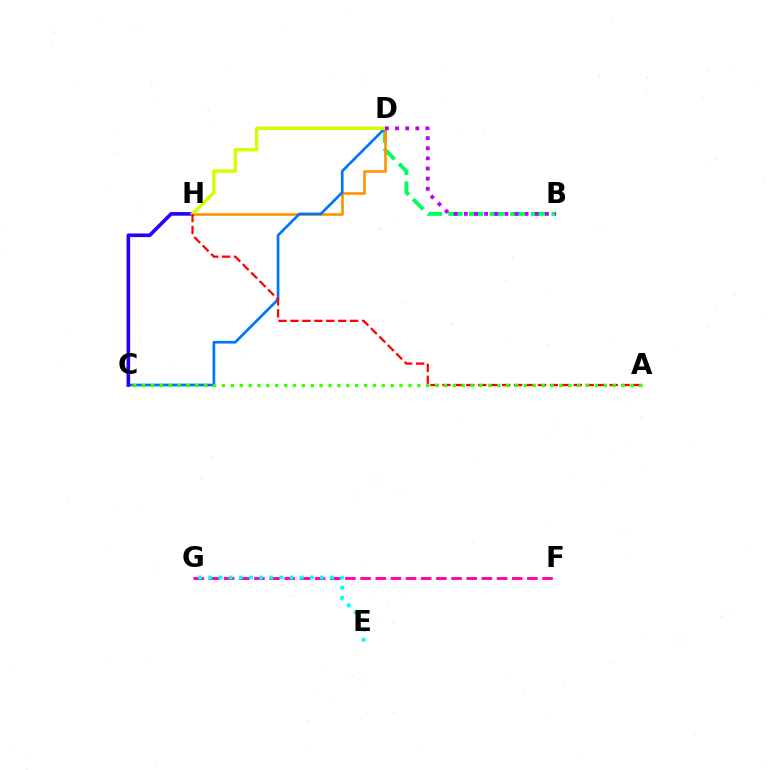{('B', 'D'): [{'color': '#00ff5c', 'line_style': 'dashed', 'thickness': 2.8}, {'color': '#b900ff', 'line_style': 'dotted', 'thickness': 2.75}], ('D', 'H'): [{'color': '#ff9400', 'line_style': 'solid', 'thickness': 1.93}, {'color': '#d1ff00', 'line_style': 'solid', 'thickness': 2.46}], ('F', 'G'): [{'color': '#ff00ac', 'line_style': 'dashed', 'thickness': 2.06}], ('E', 'G'): [{'color': '#00fff6', 'line_style': 'dotted', 'thickness': 2.76}], ('C', 'D'): [{'color': '#0074ff', 'line_style': 'solid', 'thickness': 1.93}], ('C', 'H'): [{'color': '#2500ff', 'line_style': 'solid', 'thickness': 2.6}], ('A', 'H'): [{'color': '#ff0000', 'line_style': 'dashed', 'thickness': 1.62}], ('A', 'C'): [{'color': '#3dff00', 'line_style': 'dotted', 'thickness': 2.41}]}